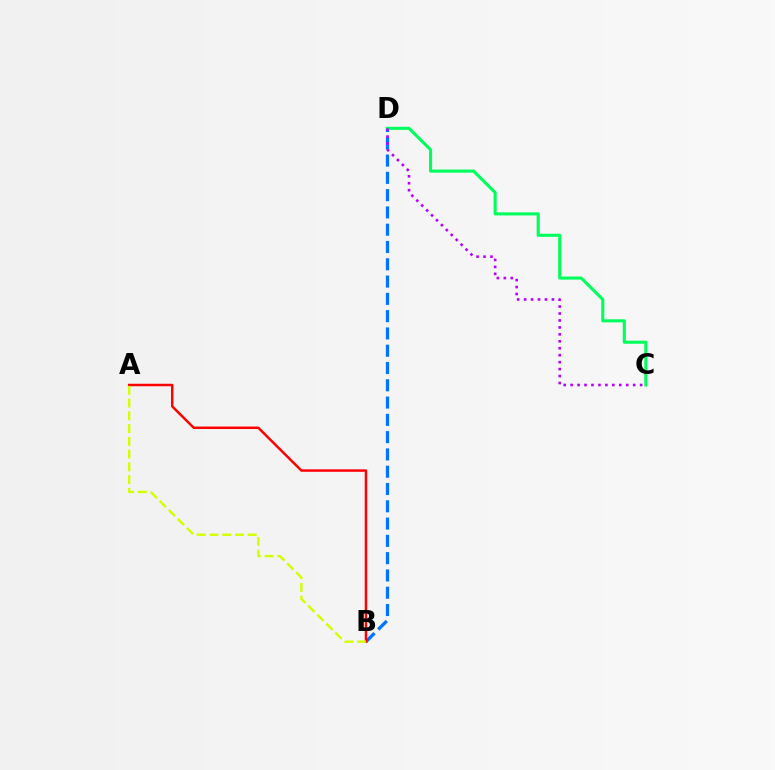{('B', 'D'): [{'color': '#0074ff', 'line_style': 'dashed', 'thickness': 2.35}], ('C', 'D'): [{'color': '#00ff5c', 'line_style': 'solid', 'thickness': 2.23}, {'color': '#b900ff', 'line_style': 'dotted', 'thickness': 1.89}], ('A', 'B'): [{'color': '#ff0000', 'line_style': 'solid', 'thickness': 1.78}, {'color': '#d1ff00', 'line_style': 'dashed', 'thickness': 1.73}]}